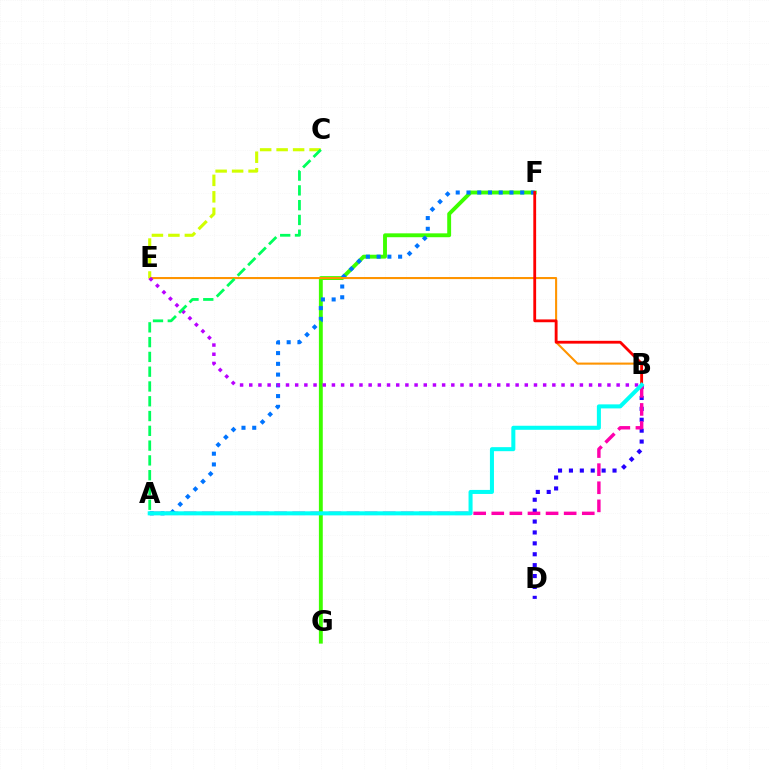{('B', 'D'): [{'color': '#2500ff', 'line_style': 'dotted', 'thickness': 2.96}], ('A', 'B'): [{'color': '#ff00ac', 'line_style': 'dashed', 'thickness': 2.46}, {'color': '#00fff6', 'line_style': 'solid', 'thickness': 2.91}], ('F', 'G'): [{'color': '#3dff00', 'line_style': 'solid', 'thickness': 2.79}], ('A', 'F'): [{'color': '#0074ff', 'line_style': 'dotted', 'thickness': 2.92}], ('B', 'E'): [{'color': '#ff9400', 'line_style': 'solid', 'thickness': 1.51}, {'color': '#b900ff', 'line_style': 'dotted', 'thickness': 2.5}], ('C', 'E'): [{'color': '#d1ff00', 'line_style': 'dashed', 'thickness': 2.24}], ('B', 'F'): [{'color': '#ff0000', 'line_style': 'solid', 'thickness': 2.03}], ('A', 'C'): [{'color': '#00ff5c', 'line_style': 'dashed', 'thickness': 2.01}]}